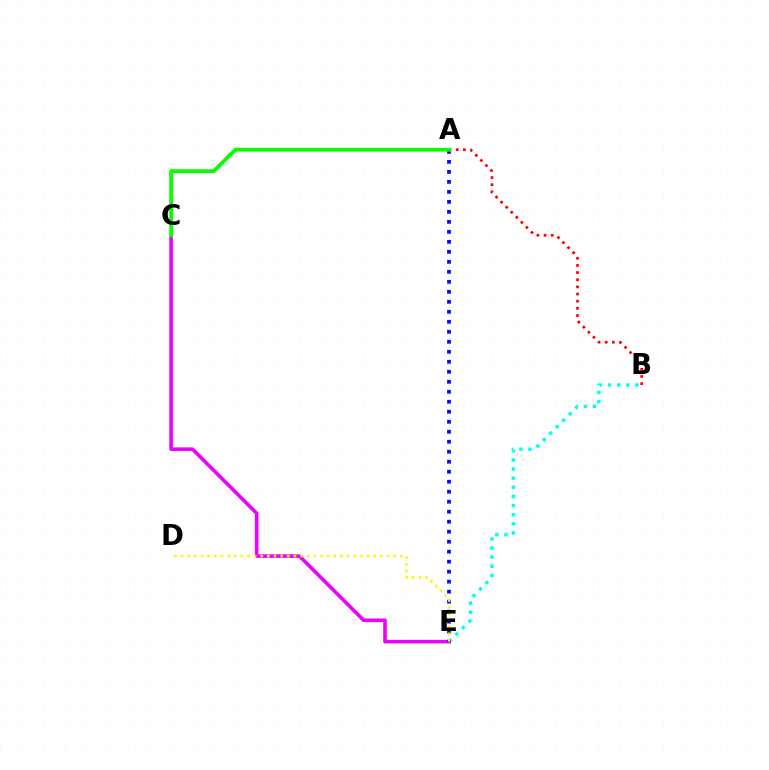{('B', 'E'): [{'color': '#00fff6', 'line_style': 'dotted', 'thickness': 2.48}], ('A', 'B'): [{'color': '#ff0000', 'line_style': 'dotted', 'thickness': 1.94}], ('C', 'E'): [{'color': '#ee00ff', 'line_style': 'solid', 'thickness': 2.59}], ('A', 'E'): [{'color': '#0010ff', 'line_style': 'dotted', 'thickness': 2.72}], ('D', 'E'): [{'color': '#fcf500', 'line_style': 'dotted', 'thickness': 1.81}], ('A', 'C'): [{'color': '#08ff00', 'line_style': 'solid', 'thickness': 2.72}]}